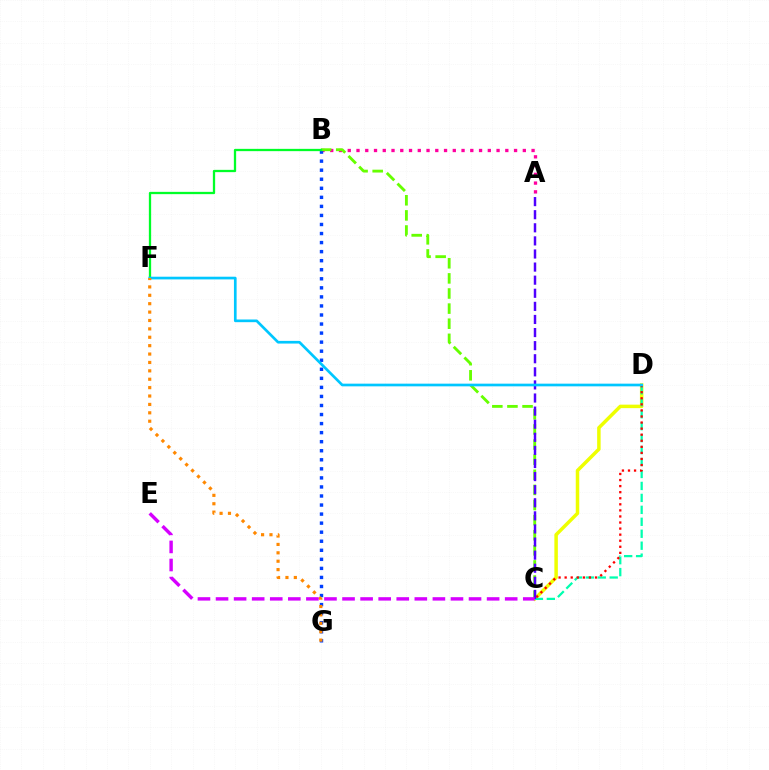{('A', 'B'): [{'color': '#ff00a0', 'line_style': 'dotted', 'thickness': 2.38}], ('B', 'G'): [{'color': '#003fff', 'line_style': 'dotted', 'thickness': 2.46}], ('C', 'D'): [{'color': '#eeff00', 'line_style': 'solid', 'thickness': 2.51}, {'color': '#00ffaf', 'line_style': 'dashed', 'thickness': 1.62}, {'color': '#ff0000', 'line_style': 'dotted', 'thickness': 1.65}], ('B', 'C'): [{'color': '#66ff00', 'line_style': 'dashed', 'thickness': 2.05}], ('B', 'F'): [{'color': '#00ff27', 'line_style': 'solid', 'thickness': 1.65}], ('A', 'C'): [{'color': '#4f00ff', 'line_style': 'dashed', 'thickness': 1.78}], ('D', 'F'): [{'color': '#00c7ff', 'line_style': 'solid', 'thickness': 1.93}], ('F', 'G'): [{'color': '#ff8800', 'line_style': 'dotted', 'thickness': 2.28}], ('C', 'E'): [{'color': '#d600ff', 'line_style': 'dashed', 'thickness': 2.46}]}